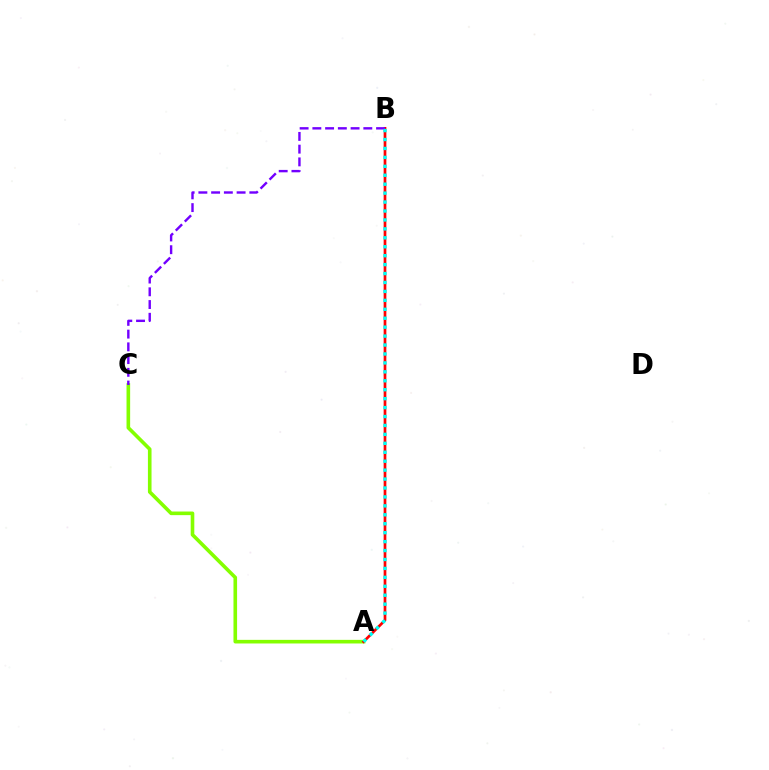{('A', 'C'): [{'color': '#84ff00', 'line_style': 'solid', 'thickness': 2.6}], ('A', 'B'): [{'color': '#ff0000', 'line_style': 'solid', 'thickness': 1.95}, {'color': '#00fff6', 'line_style': 'dotted', 'thickness': 2.43}], ('B', 'C'): [{'color': '#7200ff', 'line_style': 'dashed', 'thickness': 1.73}]}